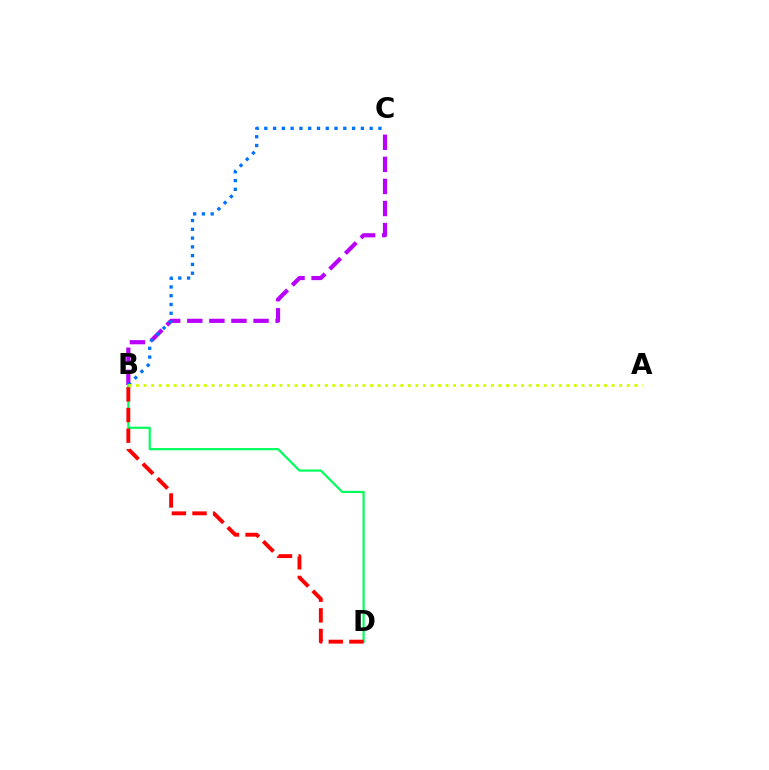{('B', 'C'): [{'color': '#b900ff', 'line_style': 'dashed', 'thickness': 3.0}, {'color': '#0074ff', 'line_style': 'dotted', 'thickness': 2.39}], ('B', 'D'): [{'color': '#00ff5c', 'line_style': 'solid', 'thickness': 1.59}, {'color': '#ff0000', 'line_style': 'dashed', 'thickness': 2.8}], ('A', 'B'): [{'color': '#d1ff00', 'line_style': 'dotted', 'thickness': 2.05}]}